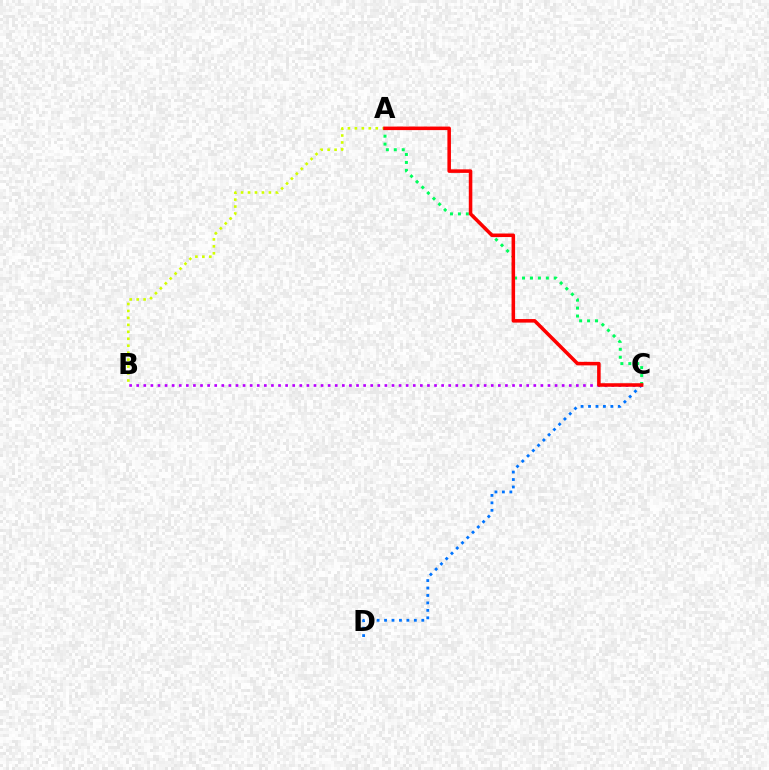{('C', 'D'): [{'color': '#0074ff', 'line_style': 'dotted', 'thickness': 2.02}], ('A', 'B'): [{'color': '#d1ff00', 'line_style': 'dotted', 'thickness': 1.89}], ('B', 'C'): [{'color': '#b900ff', 'line_style': 'dotted', 'thickness': 1.93}], ('A', 'C'): [{'color': '#00ff5c', 'line_style': 'dotted', 'thickness': 2.16}, {'color': '#ff0000', 'line_style': 'solid', 'thickness': 2.55}]}